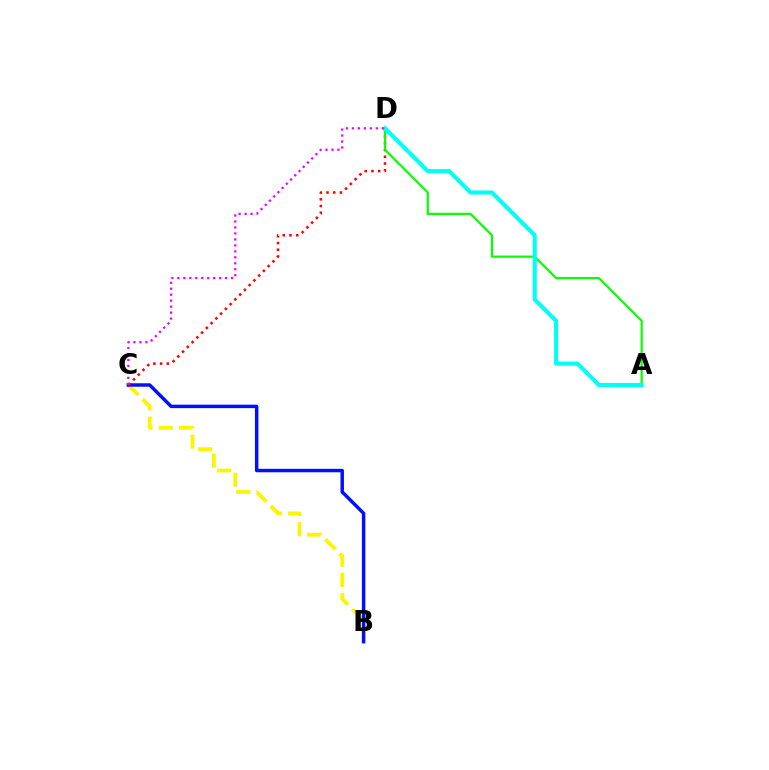{('B', 'C'): [{'color': '#fcf500', 'line_style': 'dashed', 'thickness': 2.75}, {'color': '#0010ff', 'line_style': 'solid', 'thickness': 2.49}], ('C', 'D'): [{'color': '#ff0000', 'line_style': 'dotted', 'thickness': 1.83}, {'color': '#ee00ff', 'line_style': 'dotted', 'thickness': 1.62}], ('A', 'D'): [{'color': '#08ff00', 'line_style': 'solid', 'thickness': 1.58}, {'color': '#00fff6', 'line_style': 'solid', 'thickness': 2.95}]}